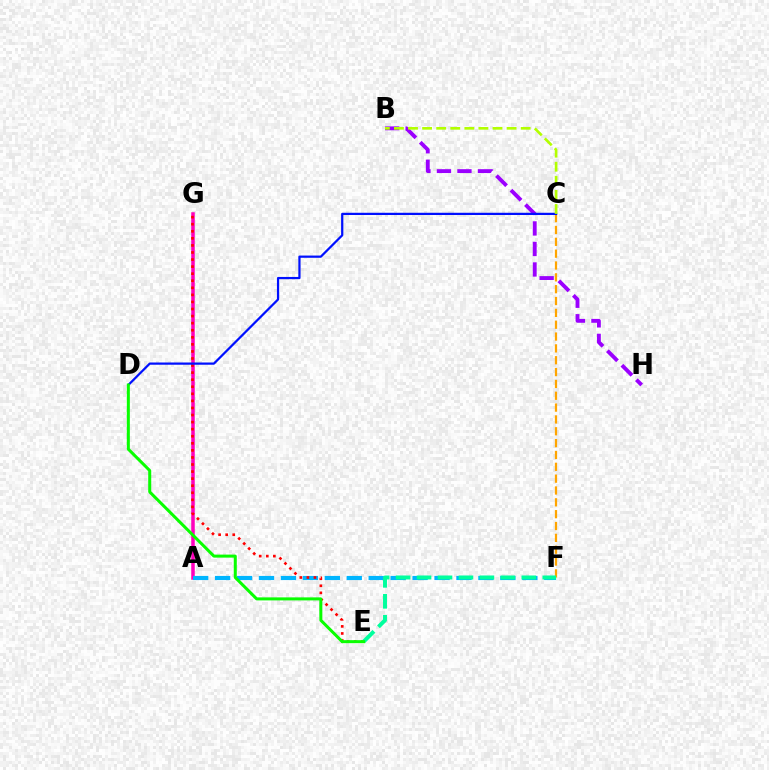{('A', 'G'): [{'color': '#ff00bd', 'line_style': 'solid', 'thickness': 2.53}], ('A', 'F'): [{'color': '#00b5ff', 'line_style': 'dashed', 'thickness': 2.98}], ('C', 'F'): [{'color': '#ffa500', 'line_style': 'dashed', 'thickness': 1.61}], ('B', 'H'): [{'color': '#9b00ff', 'line_style': 'dashed', 'thickness': 2.79}], ('E', 'G'): [{'color': '#ff0000', 'line_style': 'dotted', 'thickness': 1.92}], ('C', 'D'): [{'color': '#0010ff', 'line_style': 'solid', 'thickness': 1.61}], ('E', 'F'): [{'color': '#00ff9d', 'line_style': 'dashed', 'thickness': 2.85}], ('B', 'C'): [{'color': '#b3ff00', 'line_style': 'dashed', 'thickness': 1.91}], ('D', 'E'): [{'color': '#08ff00', 'line_style': 'solid', 'thickness': 2.17}]}